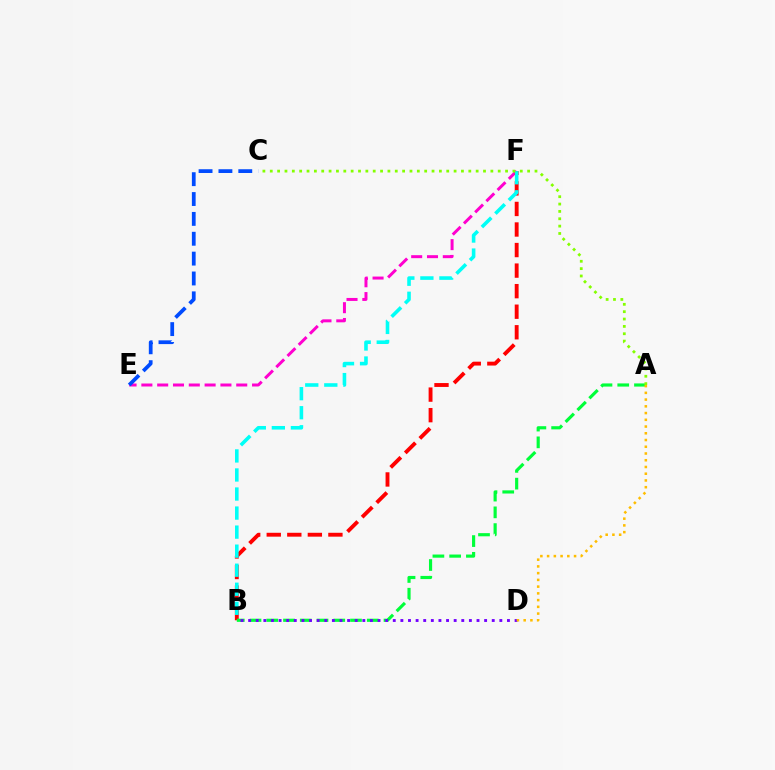{('E', 'F'): [{'color': '#ff00cf', 'line_style': 'dashed', 'thickness': 2.15}], ('B', 'F'): [{'color': '#ff0000', 'line_style': 'dashed', 'thickness': 2.79}, {'color': '#00fff6', 'line_style': 'dashed', 'thickness': 2.59}], ('A', 'B'): [{'color': '#00ff39', 'line_style': 'dashed', 'thickness': 2.28}], ('B', 'D'): [{'color': '#7200ff', 'line_style': 'dotted', 'thickness': 2.07}], ('C', 'E'): [{'color': '#004bff', 'line_style': 'dashed', 'thickness': 2.7}], ('A', 'D'): [{'color': '#ffbd00', 'line_style': 'dotted', 'thickness': 1.83}], ('A', 'C'): [{'color': '#84ff00', 'line_style': 'dotted', 'thickness': 2.0}]}